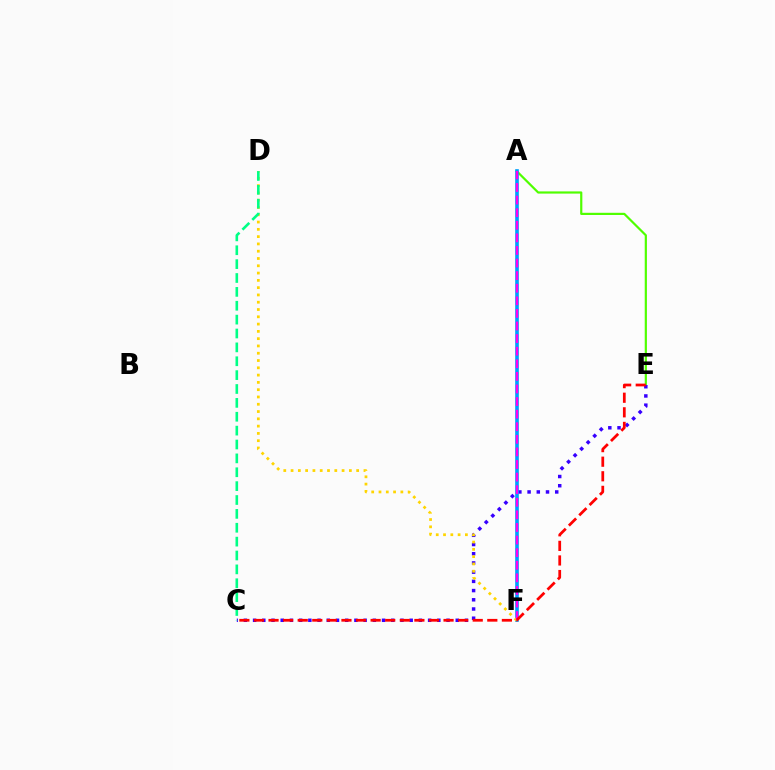{('A', 'E'): [{'color': '#4fff00', 'line_style': 'solid', 'thickness': 1.58}], ('C', 'E'): [{'color': '#3700ff', 'line_style': 'dotted', 'thickness': 2.5}, {'color': '#ff0000', 'line_style': 'dashed', 'thickness': 1.98}], ('A', 'F'): [{'color': '#009eff', 'line_style': 'solid', 'thickness': 2.63}, {'color': '#ff00ed', 'line_style': 'dashed', 'thickness': 1.71}], ('D', 'F'): [{'color': '#ffd500', 'line_style': 'dotted', 'thickness': 1.98}], ('C', 'D'): [{'color': '#00ff86', 'line_style': 'dashed', 'thickness': 1.88}]}